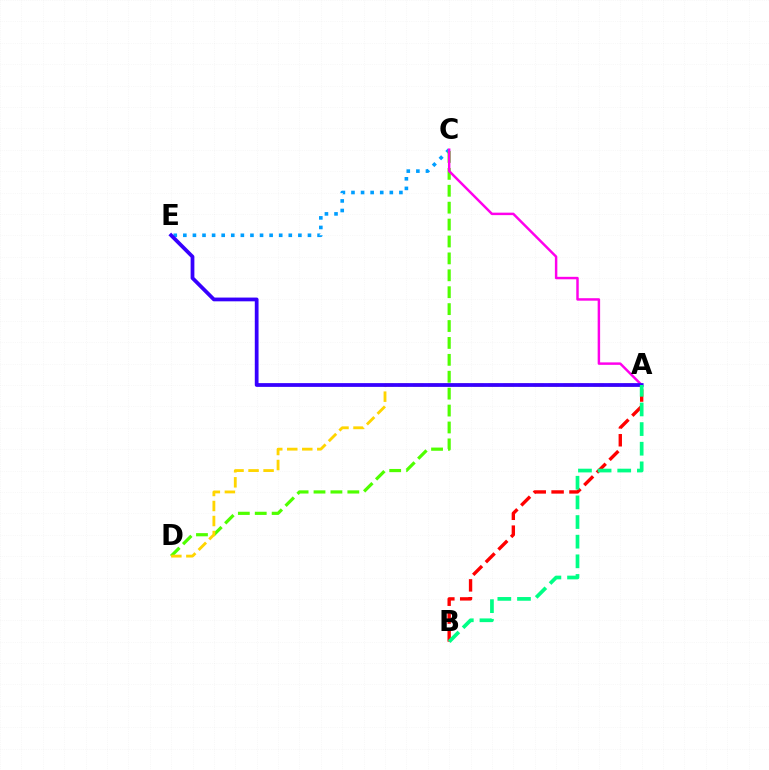{('C', 'E'): [{'color': '#009eff', 'line_style': 'dotted', 'thickness': 2.6}], ('C', 'D'): [{'color': '#4fff00', 'line_style': 'dashed', 'thickness': 2.3}], ('A', 'C'): [{'color': '#ff00ed', 'line_style': 'solid', 'thickness': 1.78}], ('A', 'D'): [{'color': '#ffd500', 'line_style': 'dashed', 'thickness': 2.04}], ('A', 'B'): [{'color': '#ff0000', 'line_style': 'dashed', 'thickness': 2.43}, {'color': '#00ff86', 'line_style': 'dashed', 'thickness': 2.67}], ('A', 'E'): [{'color': '#3700ff', 'line_style': 'solid', 'thickness': 2.71}]}